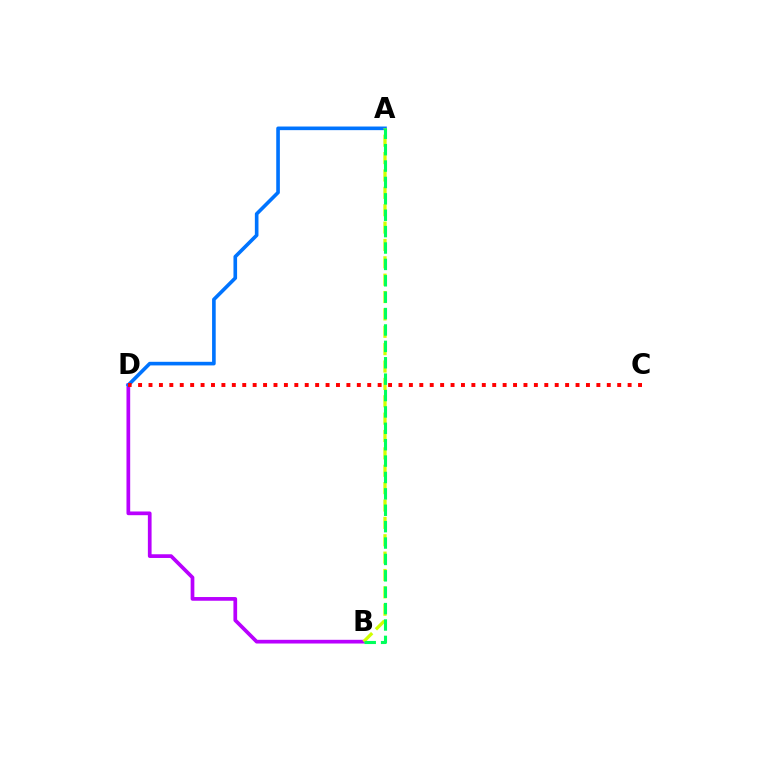{('B', 'D'): [{'color': '#b900ff', 'line_style': 'solid', 'thickness': 2.67}], ('A', 'D'): [{'color': '#0074ff', 'line_style': 'solid', 'thickness': 2.61}], ('C', 'D'): [{'color': '#ff0000', 'line_style': 'dotted', 'thickness': 2.83}], ('A', 'B'): [{'color': '#d1ff00', 'line_style': 'dashed', 'thickness': 2.36}, {'color': '#00ff5c', 'line_style': 'dashed', 'thickness': 2.23}]}